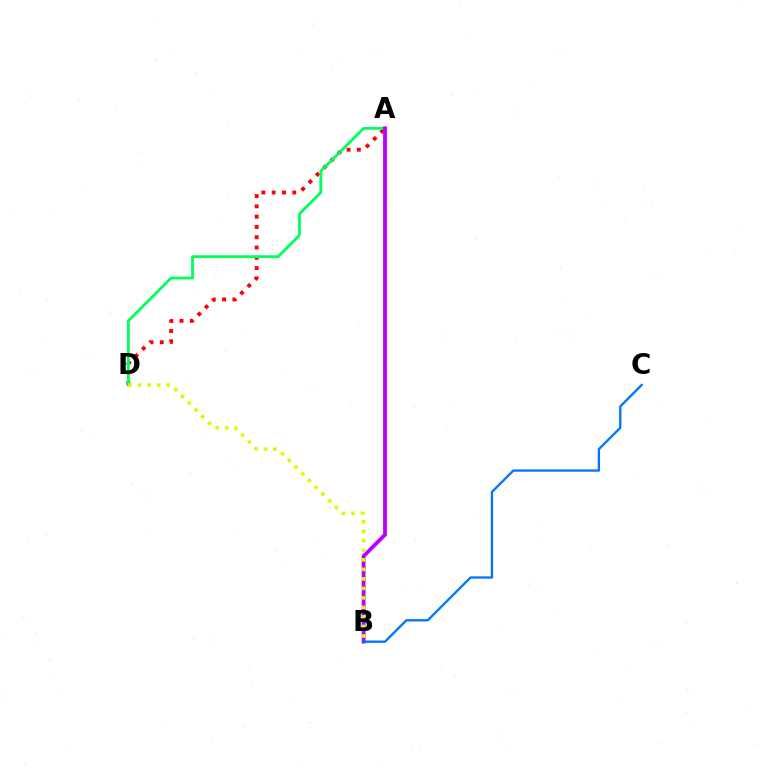{('A', 'D'): [{'color': '#ff0000', 'line_style': 'dotted', 'thickness': 2.79}, {'color': '#00ff5c', 'line_style': 'solid', 'thickness': 2.04}], ('A', 'B'): [{'color': '#b900ff', 'line_style': 'solid', 'thickness': 2.77}], ('B', 'D'): [{'color': '#d1ff00', 'line_style': 'dotted', 'thickness': 2.59}], ('B', 'C'): [{'color': '#0074ff', 'line_style': 'solid', 'thickness': 1.67}]}